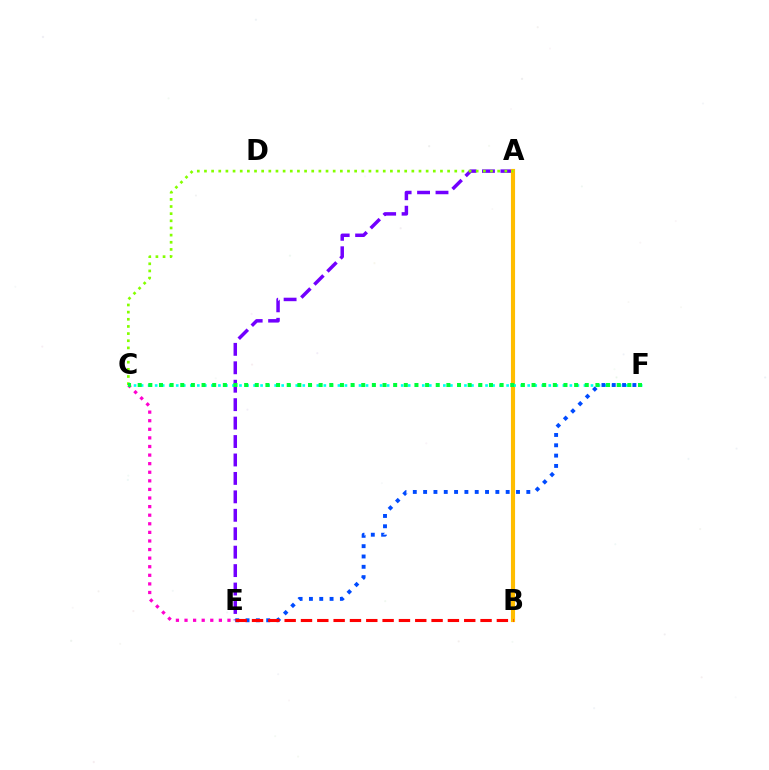{('A', 'E'): [{'color': '#7200ff', 'line_style': 'dashed', 'thickness': 2.5}], ('A', 'B'): [{'color': '#ffbd00', 'line_style': 'solid', 'thickness': 2.97}], ('C', 'F'): [{'color': '#00fff6', 'line_style': 'dotted', 'thickness': 1.91}, {'color': '#00ff39', 'line_style': 'dotted', 'thickness': 2.89}], ('A', 'C'): [{'color': '#84ff00', 'line_style': 'dotted', 'thickness': 1.94}], ('E', 'F'): [{'color': '#004bff', 'line_style': 'dotted', 'thickness': 2.8}], ('C', 'E'): [{'color': '#ff00cf', 'line_style': 'dotted', 'thickness': 2.33}], ('B', 'E'): [{'color': '#ff0000', 'line_style': 'dashed', 'thickness': 2.22}]}